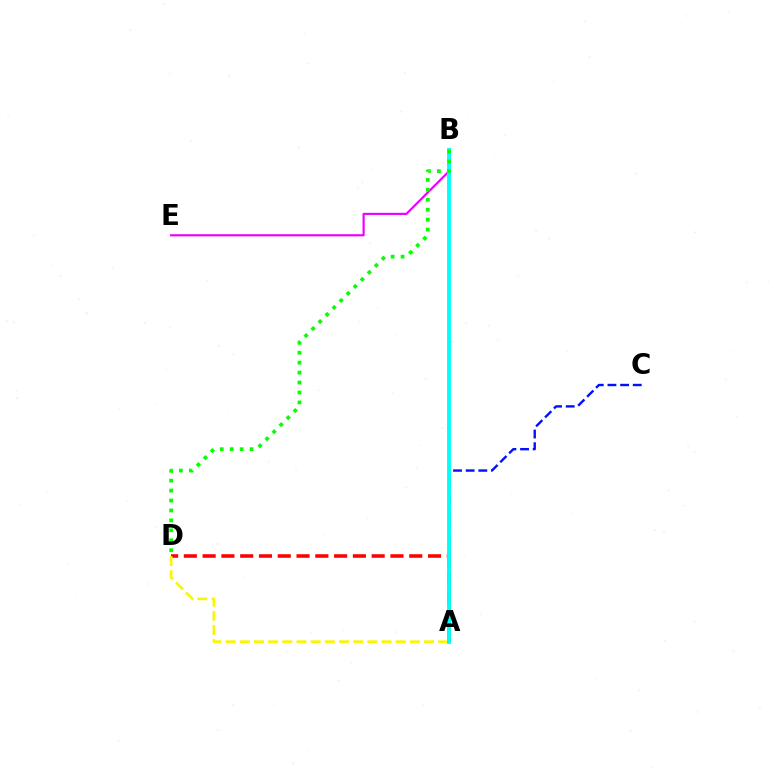{('A', 'C'): [{'color': '#0010ff', 'line_style': 'dashed', 'thickness': 1.72}], ('A', 'D'): [{'color': '#ff0000', 'line_style': 'dashed', 'thickness': 2.55}, {'color': '#fcf500', 'line_style': 'dashed', 'thickness': 1.93}], ('B', 'E'): [{'color': '#ee00ff', 'line_style': 'solid', 'thickness': 1.56}], ('A', 'B'): [{'color': '#00fff6', 'line_style': 'solid', 'thickness': 2.8}], ('B', 'D'): [{'color': '#08ff00', 'line_style': 'dotted', 'thickness': 2.7}]}